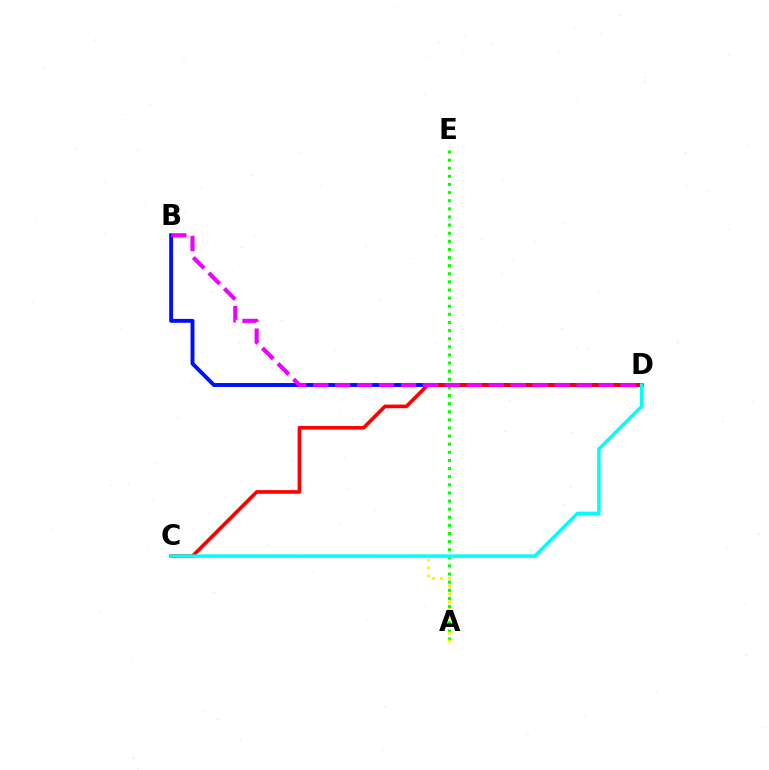{('A', 'E'): [{'color': '#08ff00', 'line_style': 'dotted', 'thickness': 2.21}], ('A', 'C'): [{'color': '#fcf500', 'line_style': 'dotted', 'thickness': 2.13}], ('B', 'D'): [{'color': '#0010ff', 'line_style': 'solid', 'thickness': 2.82}, {'color': '#ee00ff', 'line_style': 'dashed', 'thickness': 2.98}], ('C', 'D'): [{'color': '#ff0000', 'line_style': 'solid', 'thickness': 2.61}, {'color': '#00fff6', 'line_style': 'solid', 'thickness': 2.51}]}